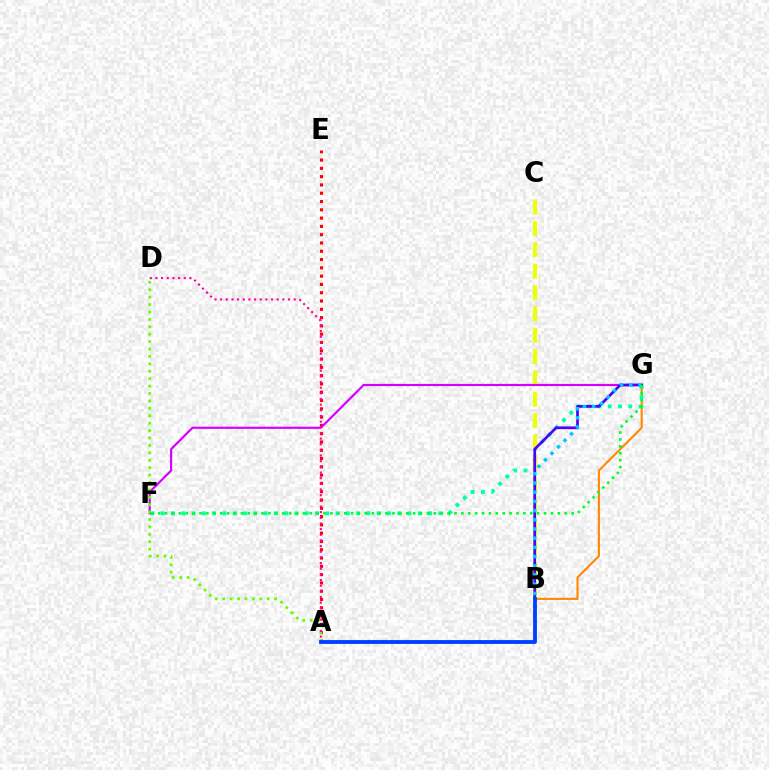{('A', 'E'): [{'color': '#ff0000', 'line_style': 'dotted', 'thickness': 2.25}], ('B', 'G'): [{'color': '#ff8800', 'line_style': 'solid', 'thickness': 1.52}, {'color': '#4f00ff', 'line_style': 'solid', 'thickness': 1.95}, {'color': '#00c7ff', 'line_style': 'dotted', 'thickness': 2.5}], ('F', 'G'): [{'color': '#00ffaf', 'line_style': 'dotted', 'thickness': 2.79}, {'color': '#d600ff', 'line_style': 'solid', 'thickness': 1.56}, {'color': '#00ff27', 'line_style': 'dotted', 'thickness': 1.87}], ('B', 'C'): [{'color': '#eeff00', 'line_style': 'dashed', 'thickness': 2.9}], ('A', 'D'): [{'color': '#66ff00', 'line_style': 'dotted', 'thickness': 2.01}, {'color': '#ff00a0', 'line_style': 'dotted', 'thickness': 1.54}], ('A', 'B'): [{'color': '#003fff', 'line_style': 'solid', 'thickness': 2.76}]}